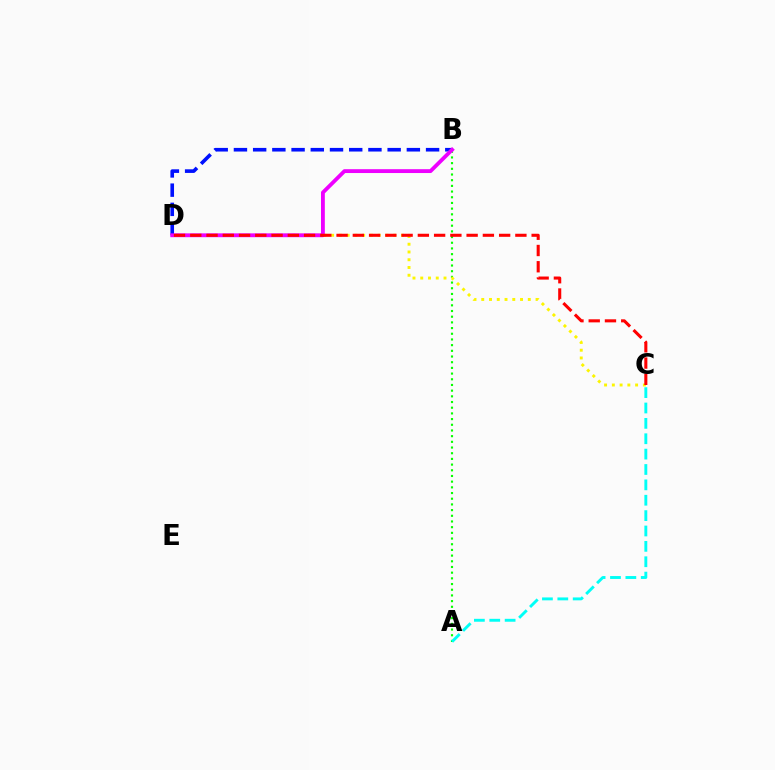{('A', 'B'): [{'color': '#08ff00', 'line_style': 'dotted', 'thickness': 1.55}], ('C', 'D'): [{'color': '#fcf500', 'line_style': 'dotted', 'thickness': 2.11}, {'color': '#ff0000', 'line_style': 'dashed', 'thickness': 2.21}], ('B', 'D'): [{'color': '#0010ff', 'line_style': 'dashed', 'thickness': 2.61}, {'color': '#ee00ff', 'line_style': 'solid', 'thickness': 2.76}], ('A', 'C'): [{'color': '#00fff6', 'line_style': 'dashed', 'thickness': 2.09}]}